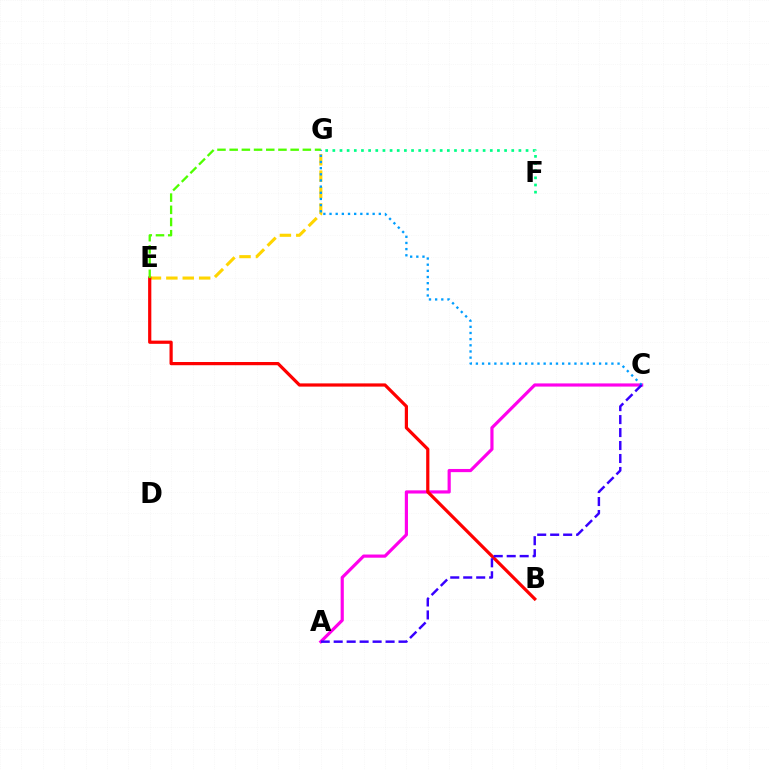{('A', 'C'): [{'color': '#ff00ed', 'line_style': 'solid', 'thickness': 2.29}, {'color': '#3700ff', 'line_style': 'dashed', 'thickness': 1.76}], ('E', 'G'): [{'color': '#ffd500', 'line_style': 'dashed', 'thickness': 2.23}, {'color': '#4fff00', 'line_style': 'dashed', 'thickness': 1.66}], ('B', 'E'): [{'color': '#ff0000', 'line_style': 'solid', 'thickness': 2.31}], ('F', 'G'): [{'color': '#00ff86', 'line_style': 'dotted', 'thickness': 1.94}], ('C', 'G'): [{'color': '#009eff', 'line_style': 'dotted', 'thickness': 1.67}]}